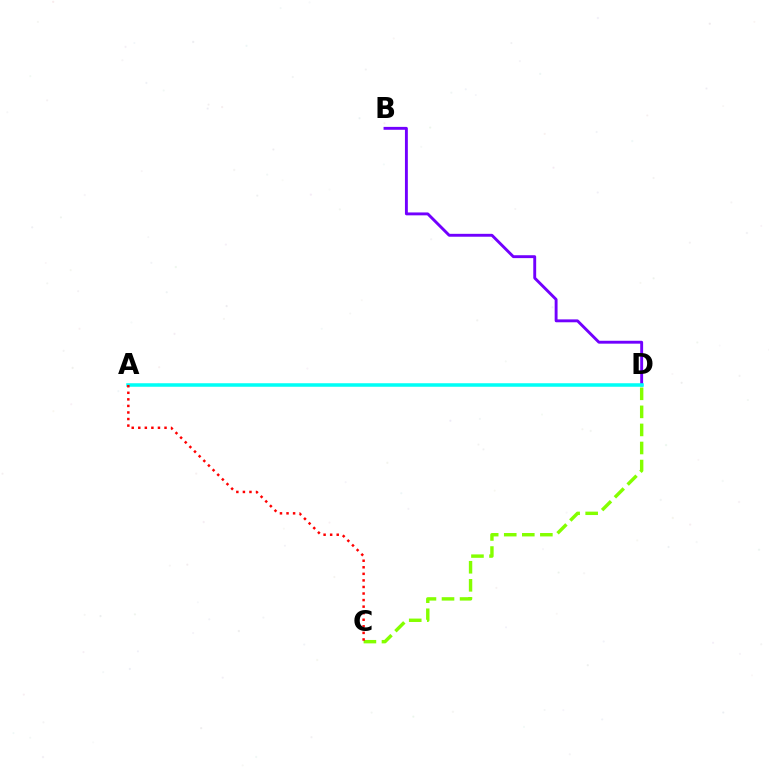{('B', 'D'): [{'color': '#7200ff', 'line_style': 'solid', 'thickness': 2.08}], ('C', 'D'): [{'color': '#84ff00', 'line_style': 'dashed', 'thickness': 2.45}], ('A', 'D'): [{'color': '#00fff6', 'line_style': 'solid', 'thickness': 2.54}], ('A', 'C'): [{'color': '#ff0000', 'line_style': 'dotted', 'thickness': 1.78}]}